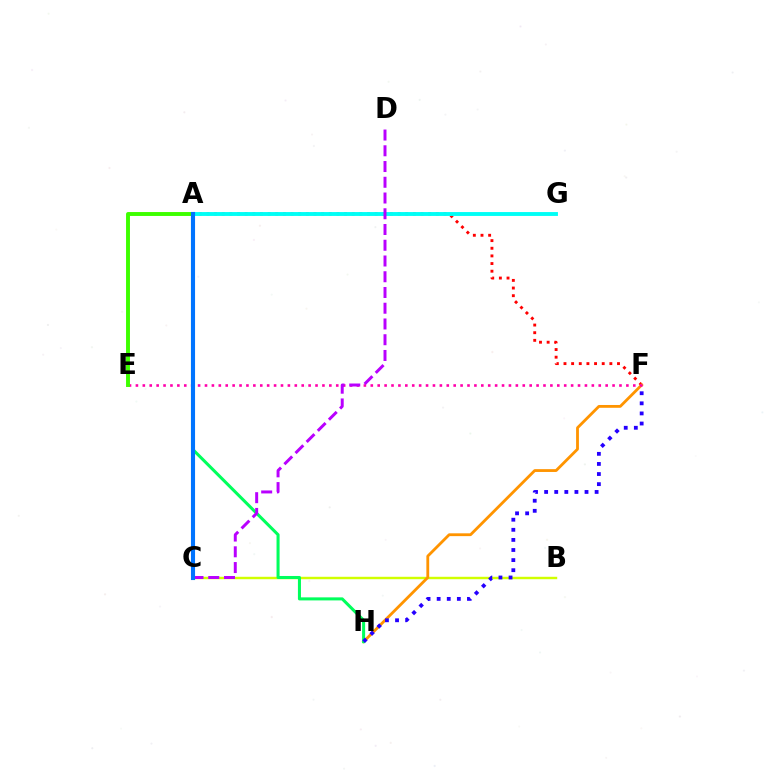{('B', 'C'): [{'color': '#d1ff00', 'line_style': 'solid', 'thickness': 1.75}], ('A', 'F'): [{'color': '#ff0000', 'line_style': 'dotted', 'thickness': 2.08}], ('F', 'H'): [{'color': '#ff9400', 'line_style': 'solid', 'thickness': 2.02}, {'color': '#2500ff', 'line_style': 'dotted', 'thickness': 2.74}], ('E', 'F'): [{'color': '#ff00ac', 'line_style': 'dotted', 'thickness': 1.88}], ('A', 'H'): [{'color': '#00ff5c', 'line_style': 'solid', 'thickness': 2.19}], ('A', 'G'): [{'color': '#00fff6', 'line_style': 'solid', 'thickness': 2.79}], ('C', 'D'): [{'color': '#b900ff', 'line_style': 'dashed', 'thickness': 2.14}], ('A', 'E'): [{'color': '#3dff00', 'line_style': 'solid', 'thickness': 2.82}], ('A', 'C'): [{'color': '#0074ff', 'line_style': 'solid', 'thickness': 2.96}]}